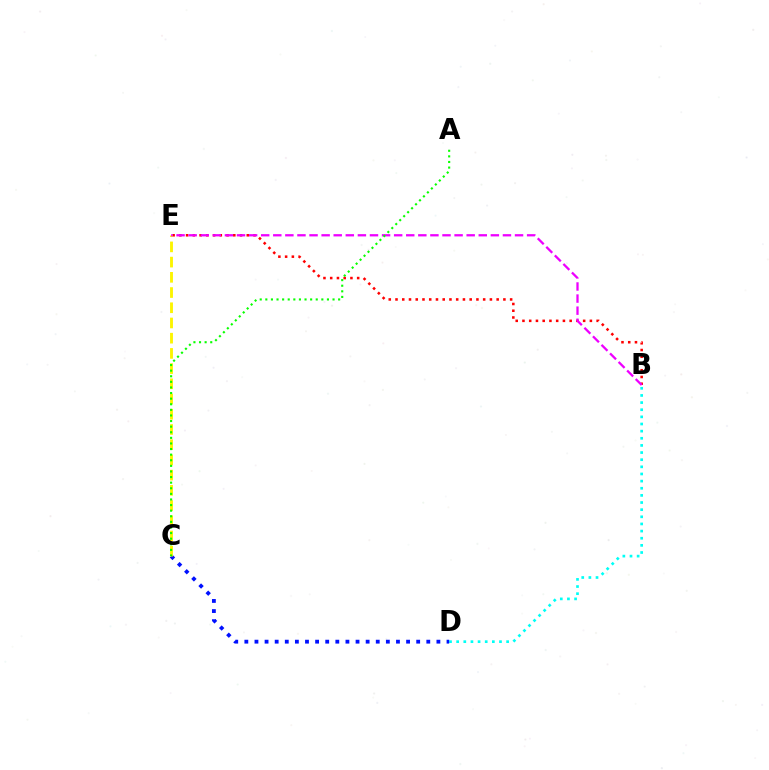{('B', 'E'): [{'color': '#ff0000', 'line_style': 'dotted', 'thickness': 1.83}, {'color': '#ee00ff', 'line_style': 'dashed', 'thickness': 1.64}], ('B', 'D'): [{'color': '#00fff6', 'line_style': 'dotted', 'thickness': 1.94}], ('C', 'D'): [{'color': '#0010ff', 'line_style': 'dotted', 'thickness': 2.75}], ('C', 'E'): [{'color': '#fcf500', 'line_style': 'dashed', 'thickness': 2.07}], ('A', 'C'): [{'color': '#08ff00', 'line_style': 'dotted', 'thickness': 1.52}]}